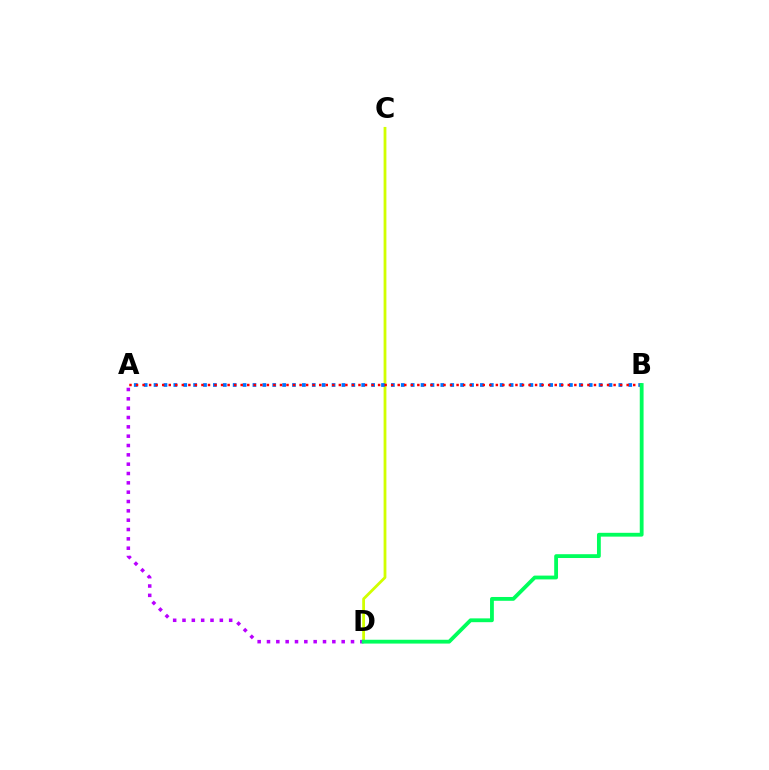{('C', 'D'): [{'color': '#d1ff00', 'line_style': 'solid', 'thickness': 2.01}], ('A', 'D'): [{'color': '#b900ff', 'line_style': 'dotted', 'thickness': 2.54}], ('A', 'B'): [{'color': '#0074ff', 'line_style': 'dotted', 'thickness': 2.69}, {'color': '#ff0000', 'line_style': 'dotted', 'thickness': 1.78}], ('B', 'D'): [{'color': '#00ff5c', 'line_style': 'solid', 'thickness': 2.75}]}